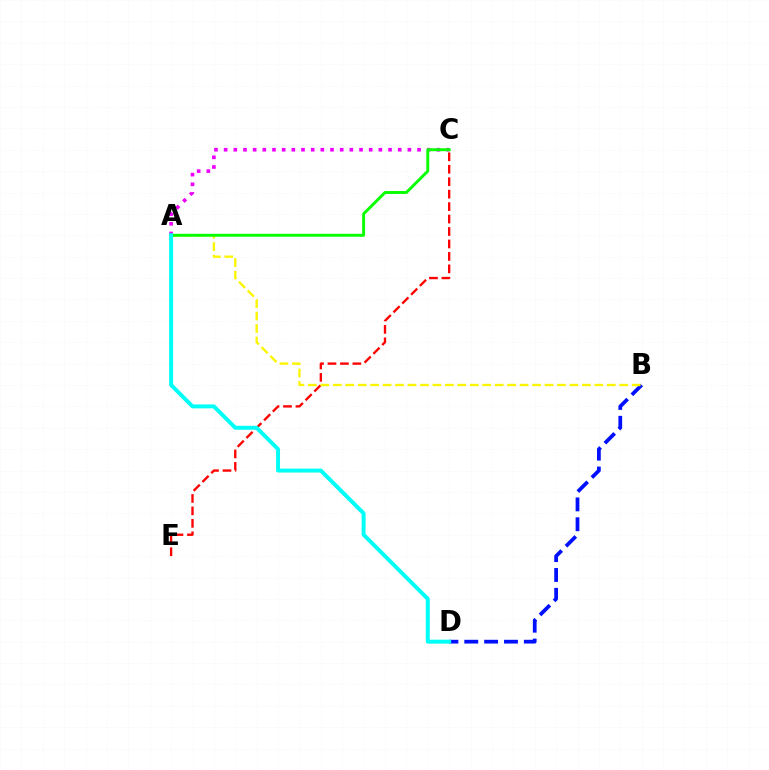{('A', 'C'): [{'color': '#ee00ff', 'line_style': 'dotted', 'thickness': 2.63}, {'color': '#08ff00', 'line_style': 'solid', 'thickness': 2.12}], ('C', 'E'): [{'color': '#ff0000', 'line_style': 'dashed', 'thickness': 1.69}], ('B', 'D'): [{'color': '#0010ff', 'line_style': 'dashed', 'thickness': 2.7}], ('A', 'B'): [{'color': '#fcf500', 'line_style': 'dashed', 'thickness': 1.69}], ('A', 'D'): [{'color': '#00fff6', 'line_style': 'solid', 'thickness': 2.84}]}